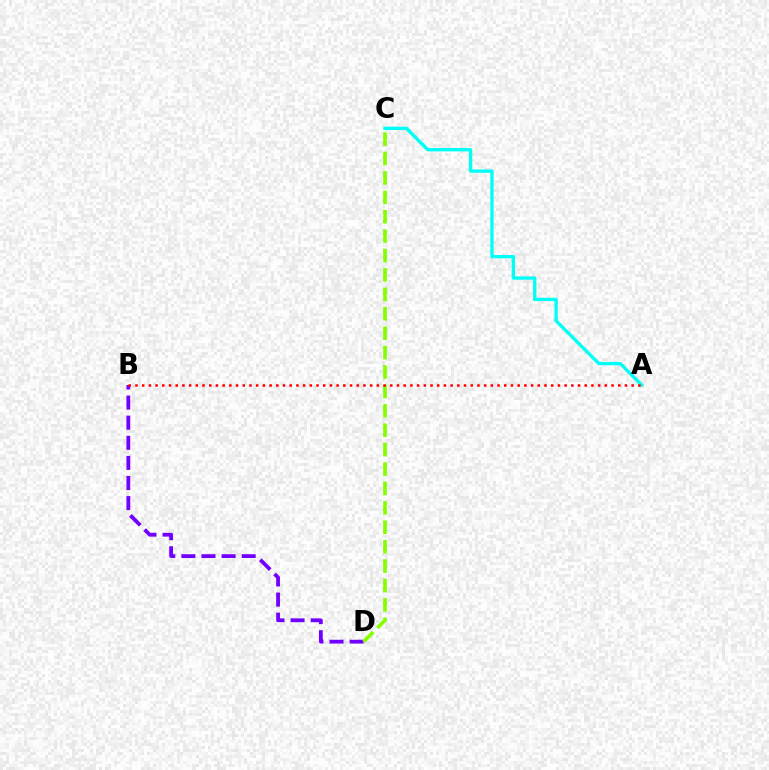{('B', 'D'): [{'color': '#7200ff', 'line_style': 'dashed', 'thickness': 2.73}], ('C', 'D'): [{'color': '#84ff00', 'line_style': 'dashed', 'thickness': 2.64}], ('A', 'C'): [{'color': '#00fff6', 'line_style': 'solid', 'thickness': 2.4}], ('A', 'B'): [{'color': '#ff0000', 'line_style': 'dotted', 'thickness': 1.82}]}